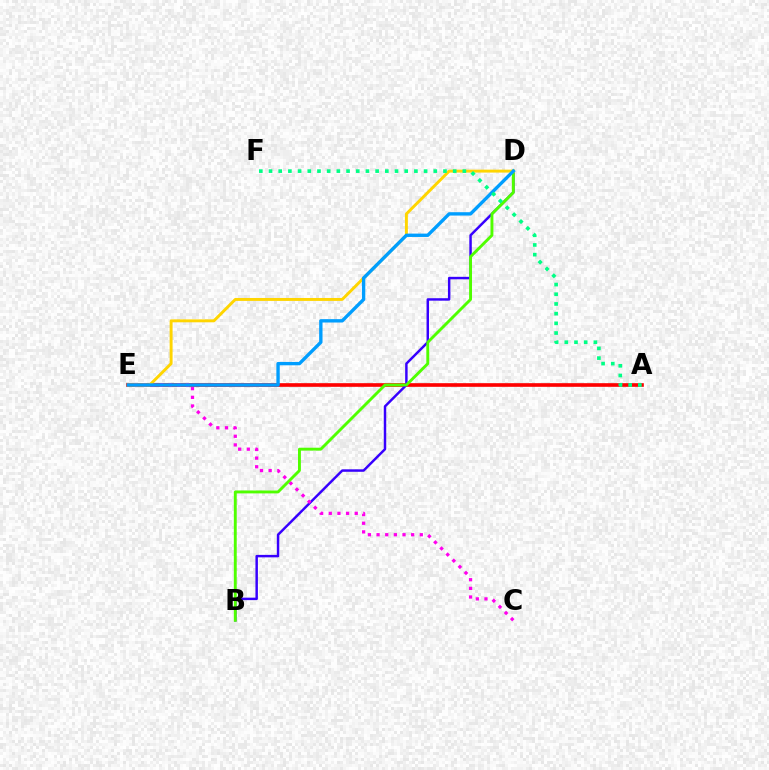{('A', 'E'): [{'color': '#ff0000', 'line_style': 'solid', 'thickness': 2.62}], ('B', 'D'): [{'color': '#3700ff', 'line_style': 'solid', 'thickness': 1.77}, {'color': '#4fff00', 'line_style': 'solid', 'thickness': 2.08}], ('C', 'E'): [{'color': '#ff00ed', 'line_style': 'dotted', 'thickness': 2.35}], ('D', 'E'): [{'color': '#ffd500', 'line_style': 'solid', 'thickness': 2.11}, {'color': '#009eff', 'line_style': 'solid', 'thickness': 2.42}], ('A', 'F'): [{'color': '#00ff86', 'line_style': 'dotted', 'thickness': 2.63}]}